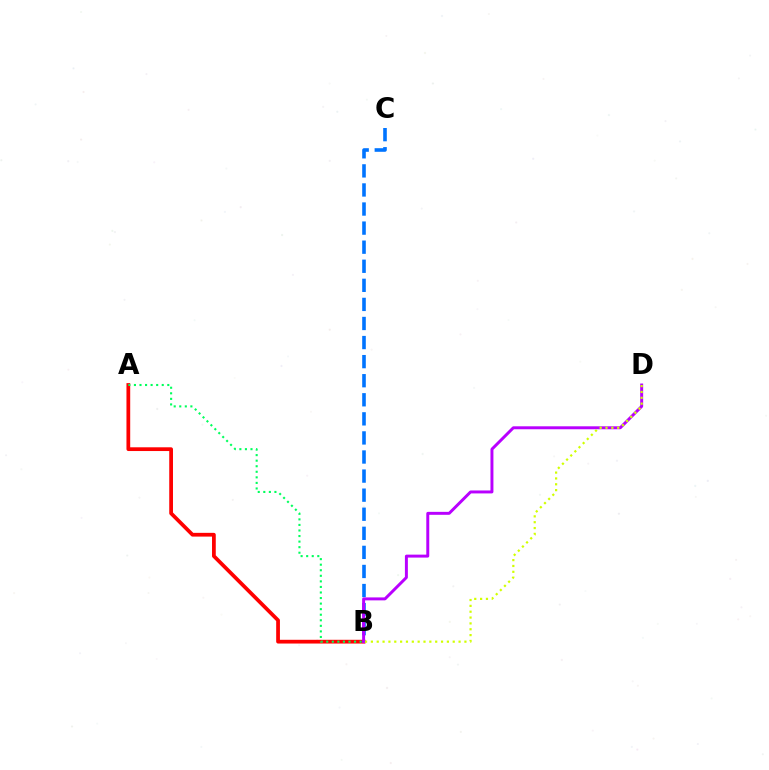{('A', 'B'): [{'color': '#ff0000', 'line_style': 'solid', 'thickness': 2.7}, {'color': '#00ff5c', 'line_style': 'dotted', 'thickness': 1.51}], ('B', 'C'): [{'color': '#0074ff', 'line_style': 'dashed', 'thickness': 2.59}], ('B', 'D'): [{'color': '#b900ff', 'line_style': 'solid', 'thickness': 2.13}, {'color': '#d1ff00', 'line_style': 'dotted', 'thickness': 1.59}]}